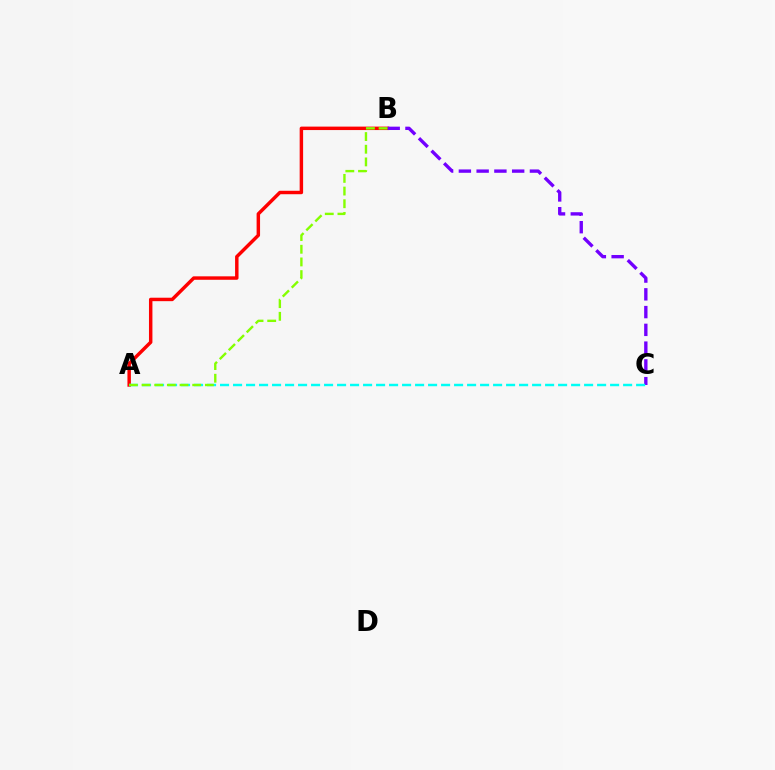{('A', 'B'): [{'color': '#ff0000', 'line_style': 'solid', 'thickness': 2.48}, {'color': '#84ff00', 'line_style': 'dashed', 'thickness': 1.72}], ('B', 'C'): [{'color': '#7200ff', 'line_style': 'dashed', 'thickness': 2.41}], ('A', 'C'): [{'color': '#00fff6', 'line_style': 'dashed', 'thickness': 1.77}]}